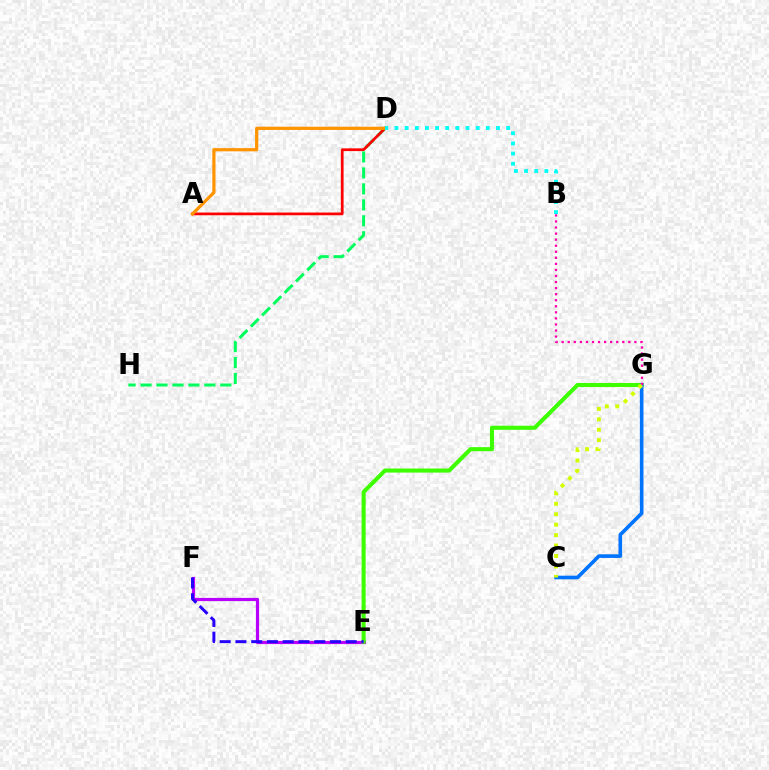{('E', 'F'): [{'color': '#b900ff', 'line_style': 'solid', 'thickness': 2.29}, {'color': '#2500ff', 'line_style': 'dashed', 'thickness': 2.14}], ('E', 'G'): [{'color': '#3dff00', 'line_style': 'solid', 'thickness': 2.92}], ('C', 'G'): [{'color': '#0074ff', 'line_style': 'solid', 'thickness': 2.61}, {'color': '#d1ff00', 'line_style': 'dotted', 'thickness': 2.83}], ('D', 'H'): [{'color': '#00ff5c', 'line_style': 'dashed', 'thickness': 2.17}], ('B', 'G'): [{'color': '#ff00ac', 'line_style': 'dotted', 'thickness': 1.65}], ('A', 'D'): [{'color': '#ff0000', 'line_style': 'solid', 'thickness': 1.96}, {'color': '#ff9400', 'line_style': 'solid', 'thickness': 2.31}], ('B', 'D'): [{'color': '#00fff6', 'line_style': 'dotted', 'thickness': 2.76}]}